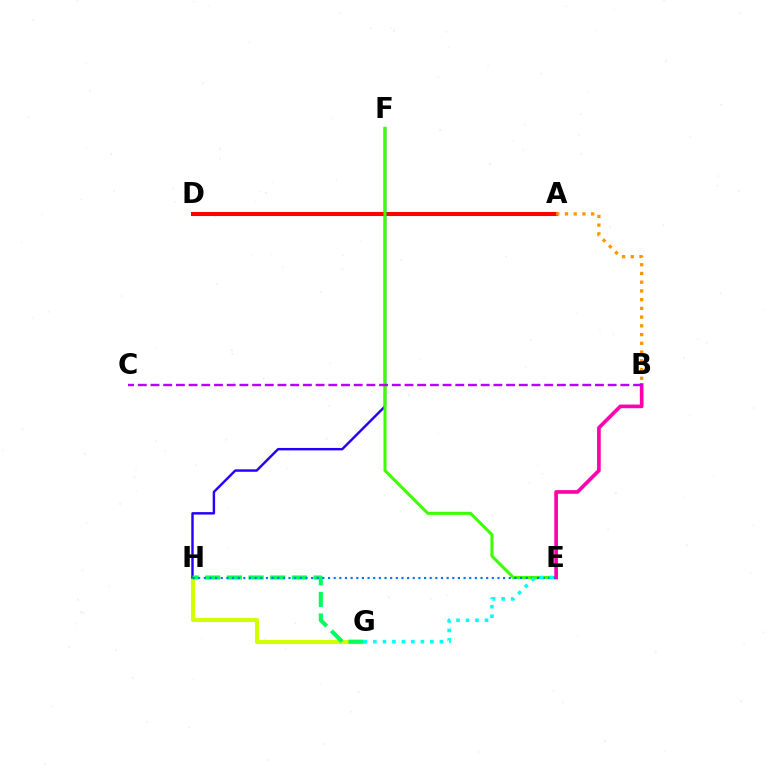{('G', 'H'): [{'color': '#d1ff00', 'line_style': 'solid', 'thickness': 2.95}, {'color': '#00ff5c', 'line_style': 'dashed', 'thickness': 2.94}], ('A', 'D'): [{'color': '#ff0000', 'line_style': 'solid', 'thickness': 2.92}], ('F', 'H'): [{'color': '#2500ff', 'line_style': 'solid', 'thickness': 1.76}], ('E', 'F'): [{'color': '#3dff00', 'line_style': 'solid', 'thickness': 2.2}], ('A', 'B'): [{'color': '#ff9400', 'line_style': 'dotted', 'thickness': 2.37}], ('B', 'E'): [{'color': '#ff00ac', 'line_style': 'solid', 'thickness': 2.63}], ('E', 'H'): [{'color': '#0074ff', 'line_style': 'dotted', 'thickness': 1.53}], ('B', 'C'): [{'color': '#b900ff', 'line_style': 'dashed', 'thickness': 1.73}], ('E', 'G'): [{'color': '#00fff6', 'line_style': 'dotted', 'thickness': 2.58}]}